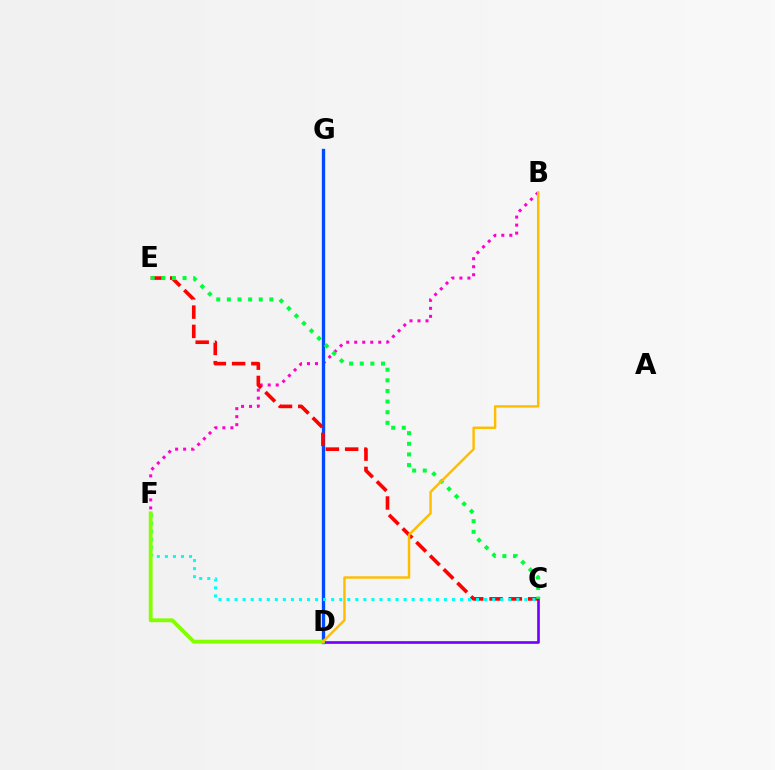{('C', 'D'): [{'color': '#7200ff', 'line_style': 'solid', 'thickness': 1.91}], ('B', 'F'): [{'color': '#ff00cf', 'line_style': 'dotted', 'thickness': 2.18}], ('D', 'G'): [{'color': '#004bff', 'line_style': 'solid', 'thickness': 2.4}], ('C', 'E'): [{'color': '#ff0000', 'line_style': 'dashed', 'thickness': 2.62}, {'color': '#00ff39', 'line_style': 'dotted', 'thickness': 2.89}], ('C', 'F'): [{'color': '#00fff6', 'line_style': 'dotted', 'thickness': 2.19}], ('D', 'F'): [{'color': '#84ff00', 'line_style': 'solid', 'thickness': 2.78}], ('B', 'D'): [{'color': '#ffbd00', 'line_style': 'solid', 'thickness': 1.75}]}